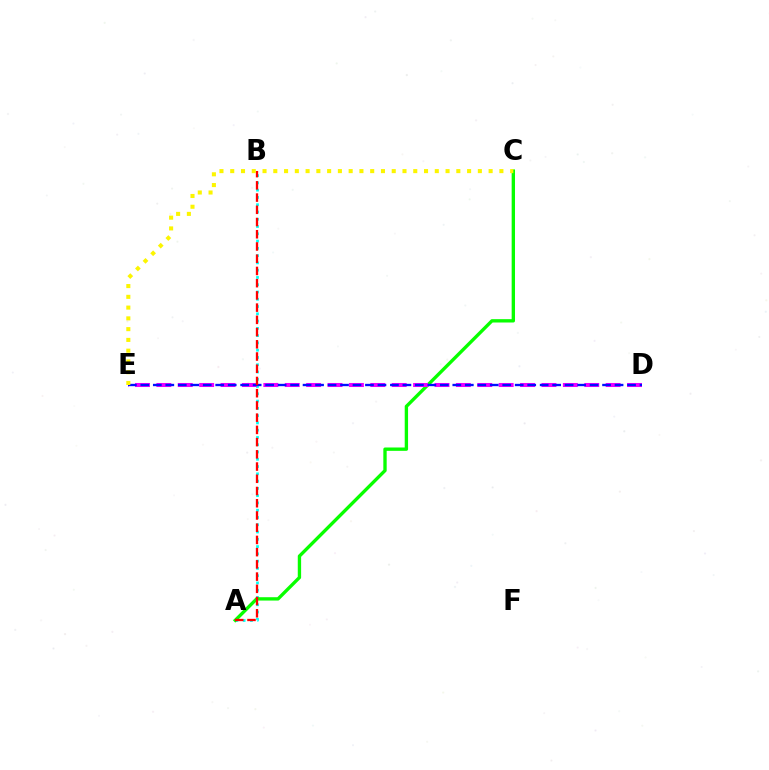{('A', 'B'): [{'color': '#00fff6', 'line_style': 'dotted', 'thickness': 1.98}, {'color': '#ff0000', 'line_style': 'dashed', 'thickness': 1.66}], ('A', 'C'): [{'color': '#08ff00', 'line_style': 'solid', 'thickness': 2.41}], ('D', 'E'): [{'color': '#ee00ff', 'line_style': 'dashed', 'thickness': 2.91}, {'color': '#0010ff', 'line_style': 'dashed', 'thickness': 1.7}], ('C', 'E'): [{'color': '#fcf500', 'line_style': 'dotted', 'thickness': 2.93}]}